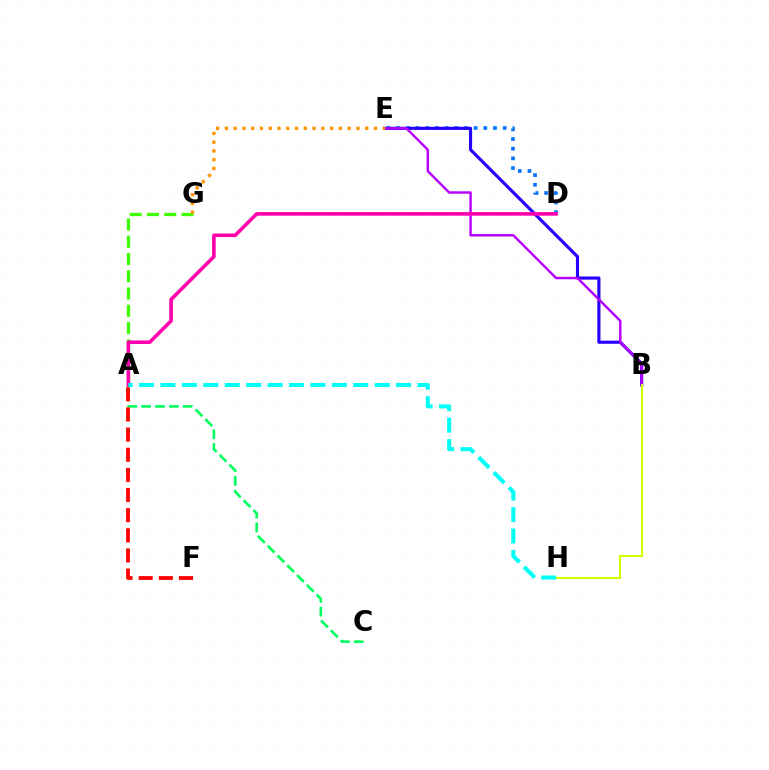{('A', 'G'): [{'color': '#3dff00', 'line_style': 'dashed', 'thickness': 2.34}], ('A', 'C'): [{'color': '#00ff5c', 'line_style': 'dashed', 'thickness': 1.88}], ('D', 'E'): [{'color': '#0074ff', 'line_style': 'dotted', 'thickness': 2.63}], ('B', 'E'): [{'color': '#2500ff', 'line_style': 'solid', 'thickness': 2.26}, {'color': '#b900ff', 'line_style': 'solid', 'thickness': 1.76}], ('E', 'G'): [{'color': '#ff9400', 'line_style': 'dotted', 'thickness': 2.38}], ('B', 'H'): [{'color': '#d1ff00', 'line_style': 'solid', 'thickness': 1.5}], ('A', 'F'): [{'color': '#ff0000', 'line_style': 'dashed', 'thickness': 2.74}], ('A', 'D'): [{'color': '#ff00ac', 'line_style': 'solid', 'thickness': 2.59}], ('A', 'H'): [{'color': '#00fff6', 'line_style': 'dashed', 'thickness': 2.91}]}